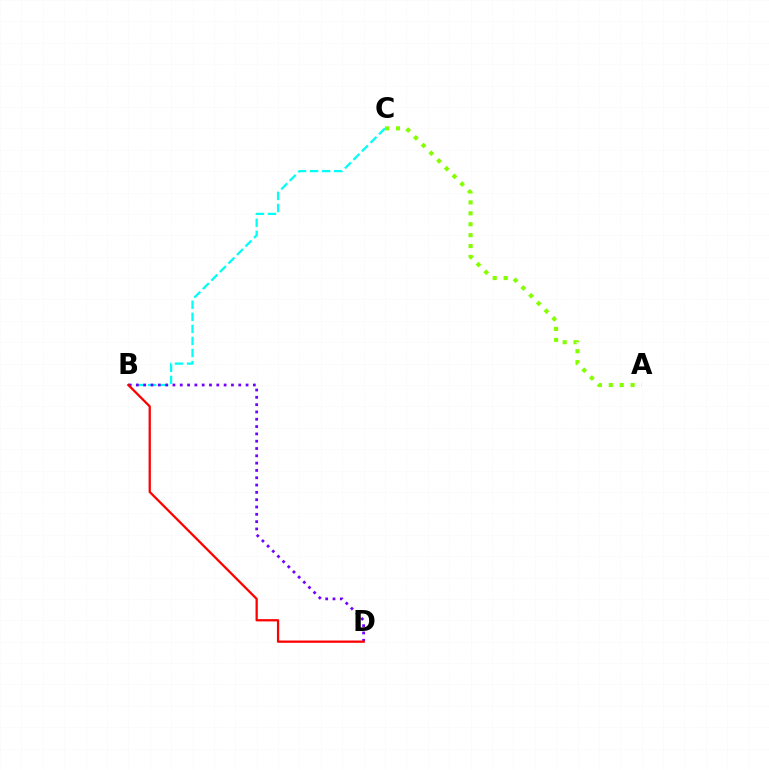{('B', 'C'): [{'color': '#00fff6', 'line_style': 'dashed', 'thickness': 1.64}], ('B', 'D'): [{'color': '#7200ff', 'line_style': 'dotted', 'thickness': 1.99}, {'color': '#ff0000', 'line_style': 'solid', 'thickness': 1.64}], ('A', 'C'): [{'color': '#84ff00', 'line_style': 'dotted', 'thickness': 2.96}]}